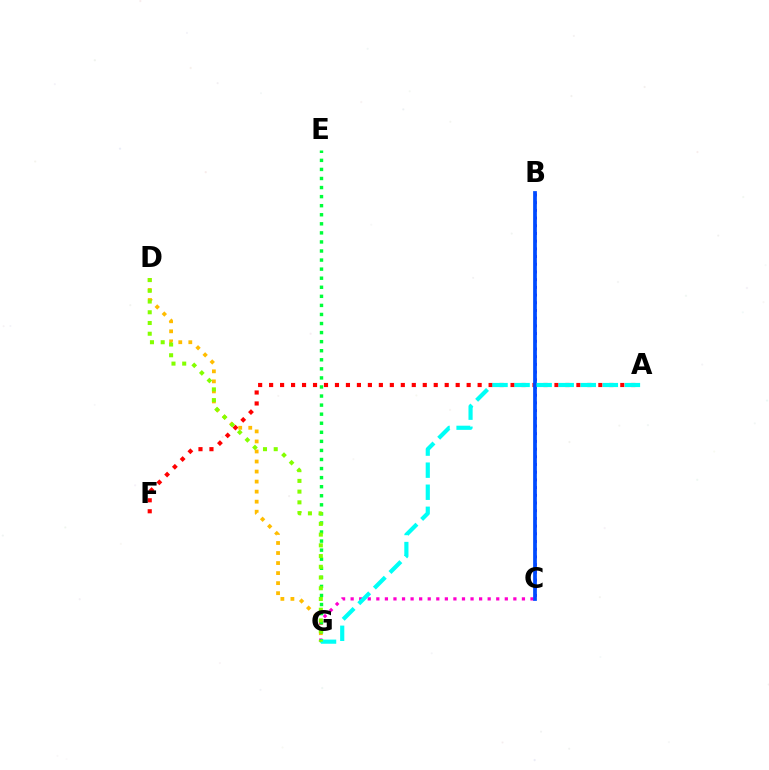{('D', 'G'): [{'color': '#ffbd00', 'line_style': 'dotted', 'thickness': 2.73}, {'color': '#84ff00', 'line_style': 'dotted', 'thickness': 2.92}], ('C', 'G'): [{'color': '#ff00cf', 'line_style': 'dotted', 'thickness': 2.33}], ('E', 'G'): [{'color': '#00ff39', 'line_style': 'dotted', 'thickness': 2.46}], ('A', 'F'): [{'color': '#ff0000', 'line_style': 'dotted', 'thickness': 2.98}], ('B', 'C'): [{'color': '#7200ff', 'line_style': 'dotted', 'thickness': 2.09}, {'color': '#004bff', 'line_style': 'solid', 'thickness': 2.7}], ('A', 'G'): [{'color': '#00fff6', 'line_style': 'dashed', 'thickness': 3.0}]}